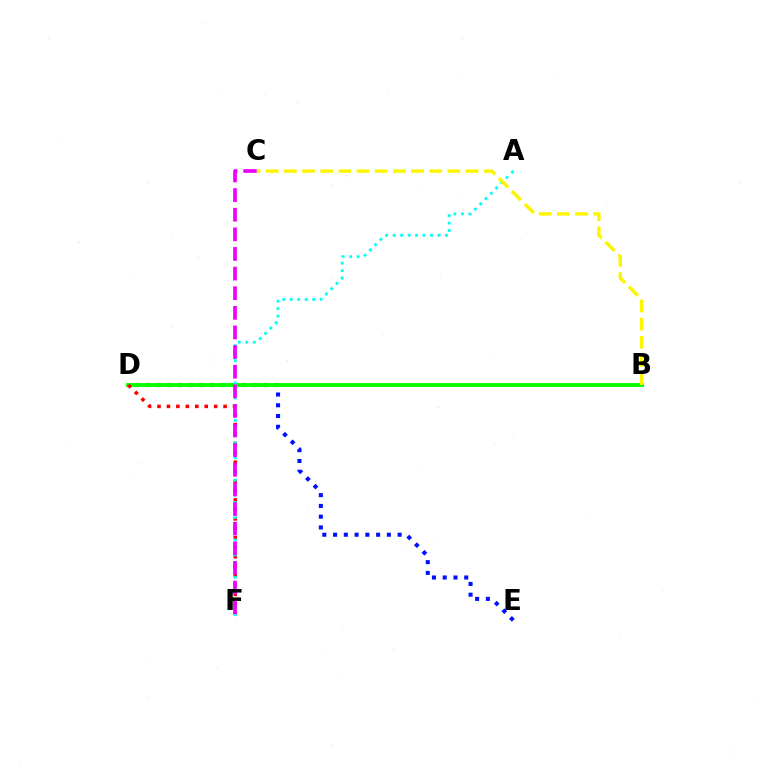{('D', 'E'): [{'color': '#0010ff', 'line_style': 'dotted', 'thickness': 2.92}], ('B', 'D'): [{'color': '#08ff00', 'line_style': 'solid', 'thickness': 2.79}], ('D', 'F'): [{'color': '#ff0000', 'line_style': 'dotted', 'thickness': 2.56}], ('A', 'F'): [{'color': '#00fff6', 'line_style': 'dotted', 'thickness': 2.03}], ('C', 'F'): [{'color': '#ee00ff', 'line_style': 'dashed', 'thickness': 2.67}], ('B', 'C'): [{'color': '#fcf500', 'line_style': 'dashed', 'thickness': 2.47}]}